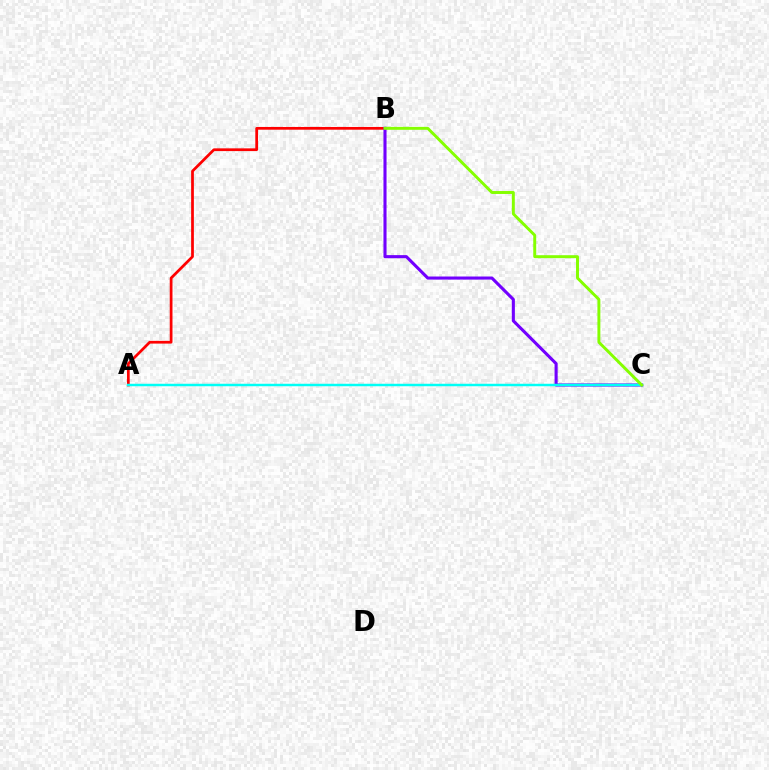{('A', 'B'): [{'color': '#ff0000', 'line_style': 'solid', 'thickness': 1.97}], ('B', 'C'): [{'color': '#7200ff', 'line_style': 'solid', 'thickness': 2.22}, {'color': '#84ff00', 'line_style': 'solid', 'thickness': 2.12}], ('A', 'C'): [{'color': '#00fff6', 'line_style': 'solid', 'thickness': 1.78}]}